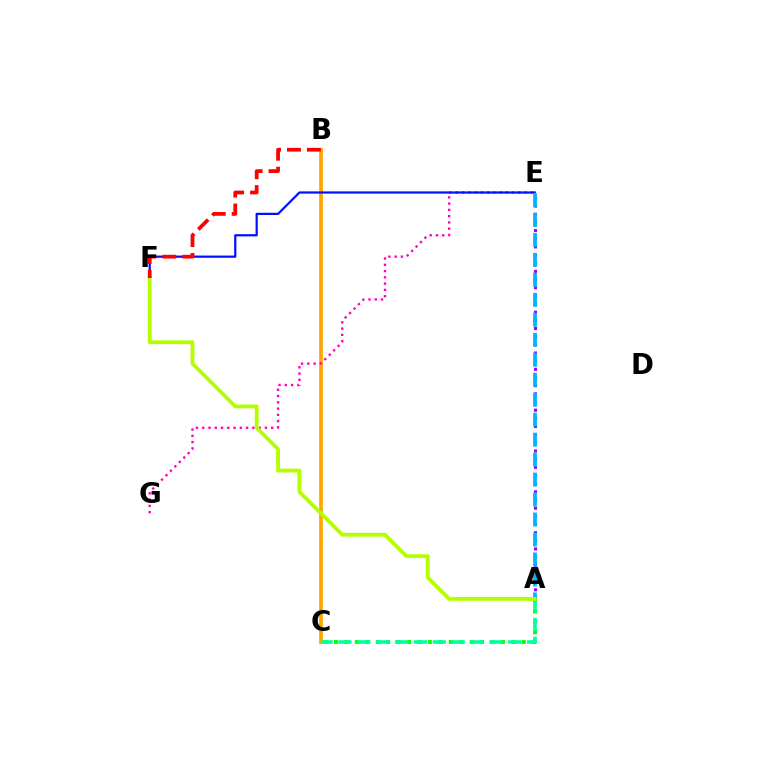{('B', 'C'): [{'color': '#ffa500', 'line_style': 'solid', 'thickness': 2.66}], ('A', 'E'): [{'color': '#9b00ff', 'line_style': 'dotted', 'thickness': 2.22}, {'color': '#00b5ff', 'line_style': 'dashed', 'thickness': 2.71}], ('A', 'C'): [{'color': '#08ff00', 'line_style': 'dotted', 'thickness': 2.84}, {'color': '#00ff9d', 'line_style': 'dashed', 'thickness': 2.56}], ('E', 'G'): [{'color': '#ff00bd', 'line_style': 'dotted', 'thickness': 1.7}], ('E', 'F'): [{'color': '#0010ff', 'line_style': 'solid', 'thickness': 1.6}], ('A', 'F'): [{'color': '#b3ff00', 'line_style': 'solid', 'thickness': 2.75}], ('B', 'F'): [{'color': '#ff0000', 'line_style': 'dashed', 'thickness': 2.71}]}